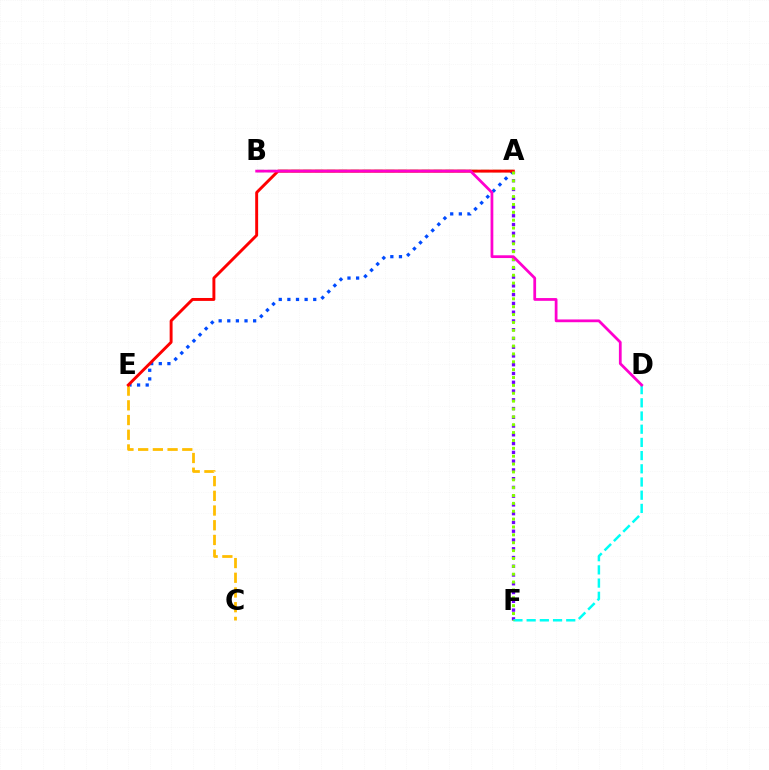{('A', 'E'): [{'color': '#004bff', 'line_style': 'dotted', 'thickness': 2.34}, {'color': '#ff0000', 'line_style': 'solid', 'thickness': 2.1}], ('A', 'F'): [{'color': '#7200ff', 'line_style': 'dotted', 'thickness': 2.38}, {'color': '#84ff00', 'line_style': 'dotted', 'thickness': 2.14}], ('C', 'E'): [{'color': '#ffbd00', 'line_style': 'dashed', 'thickness': 2.0}], ('A', 'B'): [{'color': '#00ff39', 'line_style': 'dashed', 'thickness': 1.61}], ('D', 'F'): [{'color': '#00fff6', 'line_style': 'dashed', 'thickness': 1.79}], ('B', 'D'): [{'color': '#ff00cf', 'line_style': 'solid', 'thickness': 1.99}]}